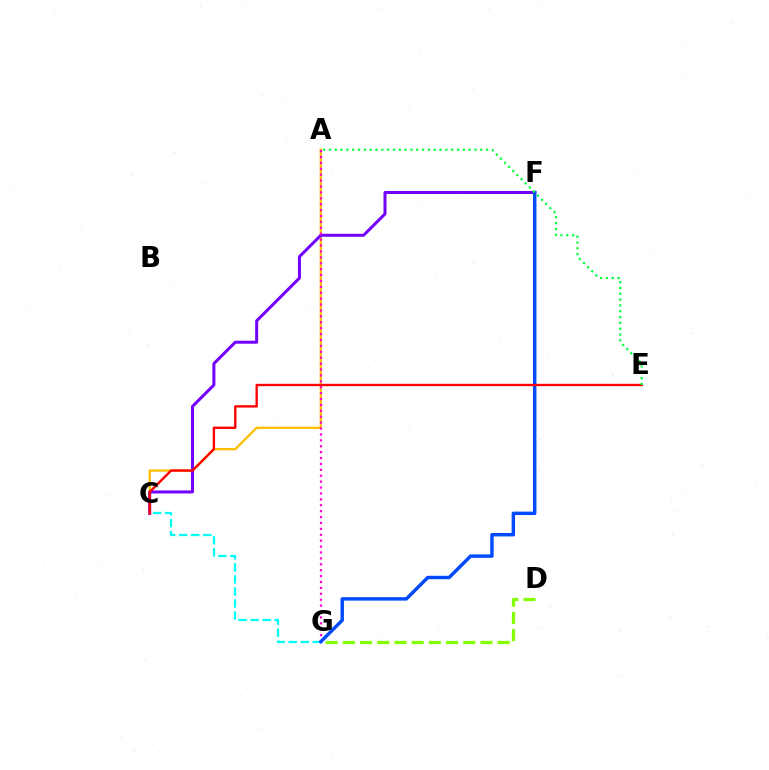{('A', 'C'): [{'color': '#ffbd00', 'line_style': 'solid', 'thickness': 1.64}], ('C', 'G'): [{'color': '#00fff6', 'line_style': 'dashed', 'thickness': 1.63}], ('C', 'F'): [{'color': '#7200ff', 'line_style': 'solid', 'thickness': 2.16}], ('A', 'G'): [{'color': '#ff00cf', 'line_style': 'dotted', 'thickness': 1.6}], ('D', 'G'): [{'color': '#84ff00', 'line_style': 'dashed', 'thickness': 2.34}], ('F', 'G'): [{'color': '#004bff', 'line_style': 'solid', 'thickness': 2.47}], ('C', 'E'): [{'color': '#ff0000', 'line_style': 'solid', 'thickness': 1.71}], ('A', 'E'): [{'color': '#00ff39', 'line_style': 'dotted', 'thickness': 1.58}]}